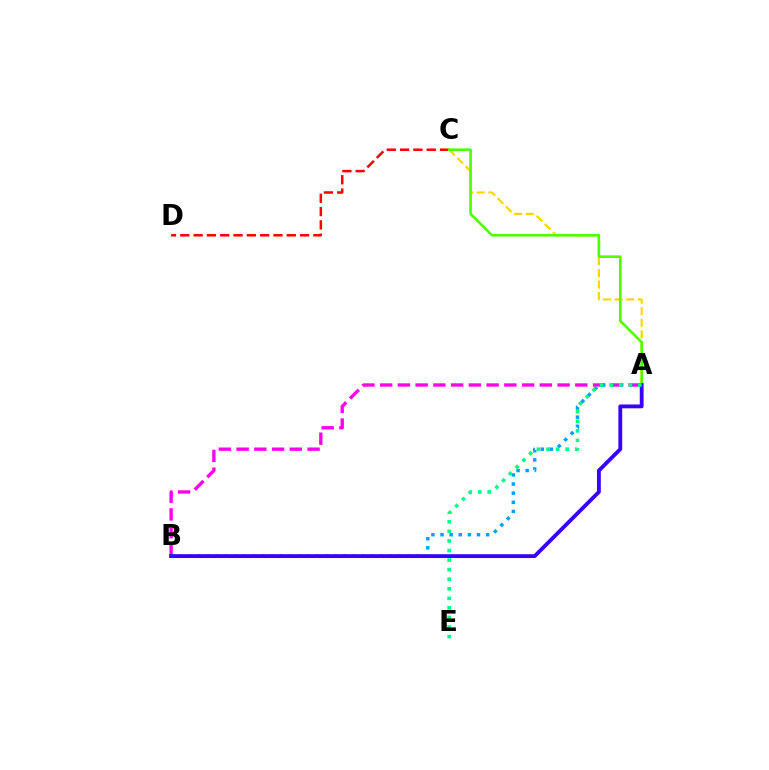{('A', 'B'): [{'color': '#ff00ed', 'line_style': 'dashed', 'thickness': 2.41}, {'color': '#009eff', 'line_style': 'dotted', 'thickness': 2.48}, {'color': '#3700ff', 'line_style': 'solid', 'thickness': 2.75}], ('C', 'D'): [{'color': '#ff0000', 'line_style': 'dashed', 'thickness': 1.81}], ('A', 'C'): [{'color': '#ffd500', 'line_style': 'dashed', 'thickness': 1.57}, {'color': '#4fff00', 'line_style': 'solid', 'thickness': 1.89}], ('A', 'E'): [{'color': '#00ff86', 'line_style': 'dotted', 'thickness': 2.6}]}